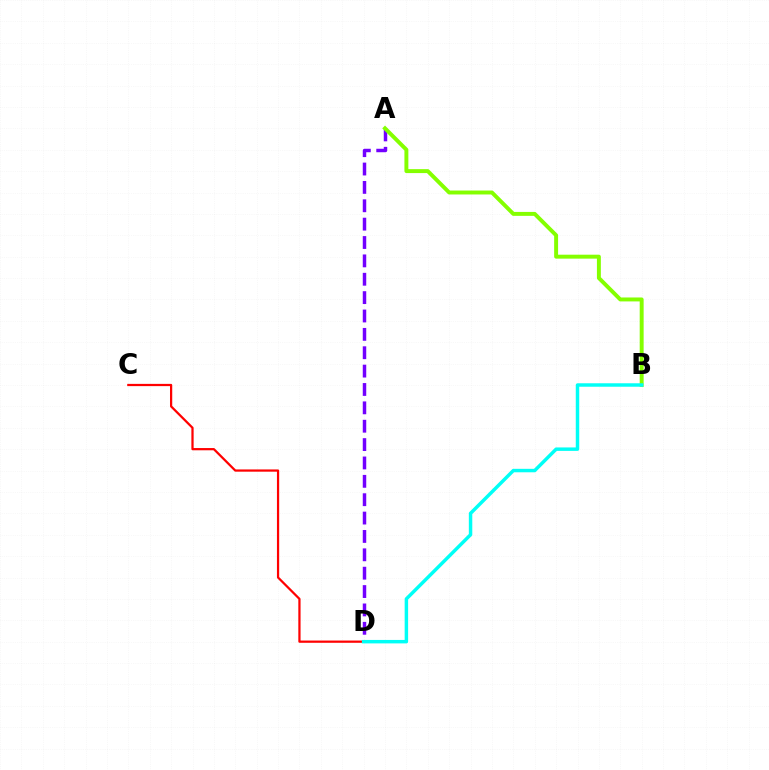{('C', 'D'): [{'color': '#ff0000', 'line_style': 'solid', 'thickness': 1.61}], ('A', 'D'): [{'color': '#7200ff', 'line_style': 'dashed', 'thickness': 2.5}], ('A', 'B'): [{'color': '#84ff00', 'line_style': 'solid', 'thickness': 2.84}], ('B', 'D'): [{'color': '#00fff6', 'line_style': 'solid', 'thickness': 2.49}]}